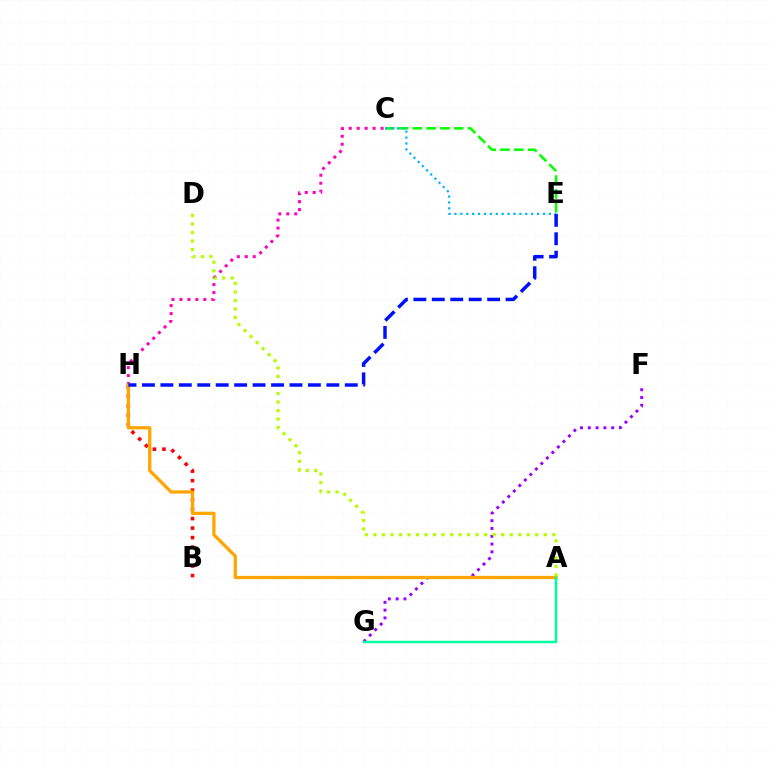{('B', 'H'): [{'color': '#ff0000', 'line_style': 'dotted', 'thickness': 2.58}], ('F', 'G'): [{'color': '#9b00ff', 'line_style': 'dotted', 'thickness': 2.12}], ('C', 'H'): [{'color': '#ff00bd', 'line_style': 'dotted', 'thickness': 2.17}], ('C', 'E'): [{'color': '#08ff00', 'line_style': 'dashed', 'thickness': 1.87}, {'color': '#00b5ff', 'line_style': 'dotted', 'thickness': 1.6}], ('A', 'H'): [{'color': '#ffa500', 'line_style': 'solid', 'thickness': 2.35}], ('A', 'D'): [{'color': '#b3ff00', 'line_style': 'dotted', 'thickness': 2.31}], ('A', 'G'): [{'color': '#00ff9d', 'line_style': 'solid', 'thickness': 1.78}], ('E', 'H'): [{'color': '#0010ff', 'line_style': 'dashed', 'thickness': 2.51}]}